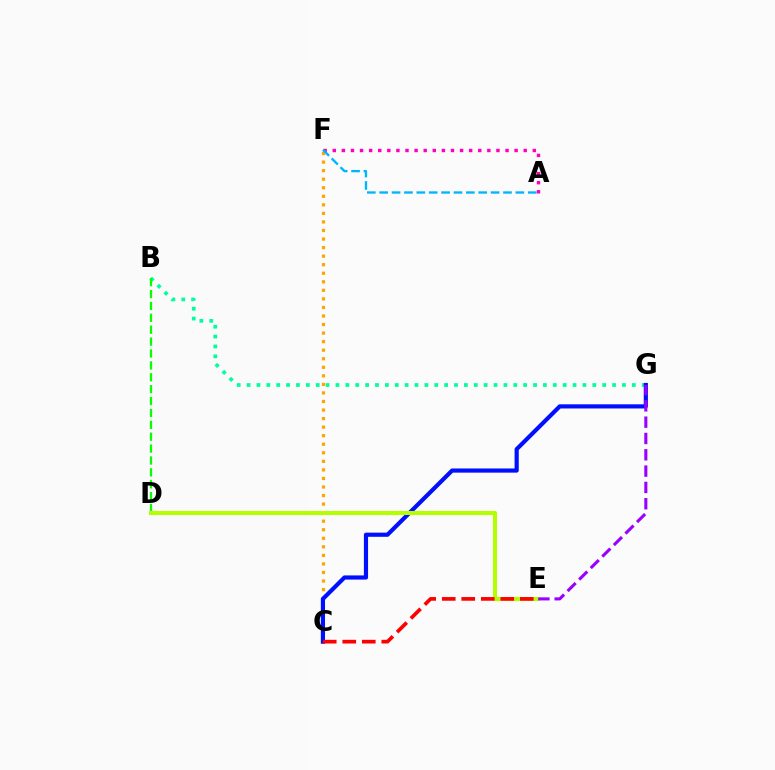{('A', 'F'): [{'color': '#ff00bd', 'line_style': 'dotted', 'thickness': 2.47}, {'color': '#00b5ff', 'line_style': 'dashed', 'thickness': 1.68}], ('C', 'F'): [{'color': '#ffa500', 'line_style': 'dotted', 'thickness': 2.32}], ('B', 'G'): [{'color': '#00ff9d', 'line_style': 'dotted', 'thickness': 2.68}], ('C', 'G'): [{'color': '#0010ff', 'line_style': 'solid', 'thickness': 3.0}], ('B', 'D'): [{'color': '#08ff00', 'line_style': 'dashed', 'thickness': 1.62}], ('D', 'E'): [{'color': '#b3ff00', 'line_style': 'solid', 'thickness': 2.92}], ('C', 'E'): [{'color': '#ff0000', 'line_style': 'dashed', 'thickness': 2.65}], ('E', 'G'): [{'color': '#9b00ff', 'line_style': 'dashed', 'thickness': 2.22}]}